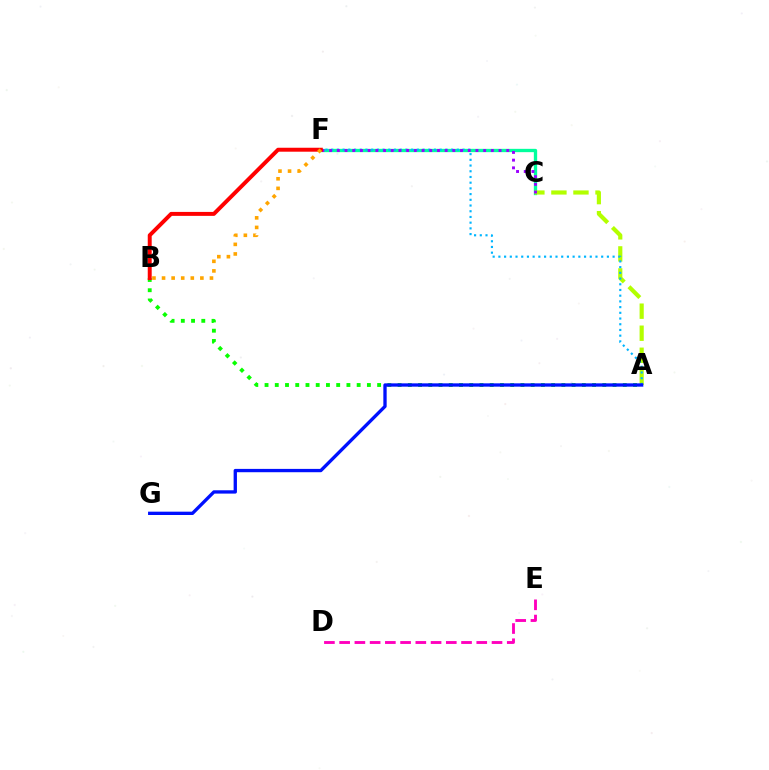{('C', 'F'): [{'color': '#00ff9d', 'line_style': 'solid', 'thickness': 2.39}, {'color': '#9b00ff', 'line_style': 'dotted', 'thickness': 2.09}], ('A', 'C'): [{'color': '#b3ff00', 'line_style': 'dashed', 'thickness': 2.99}], ('A', 'F'): [{'color': '#00b5ff', 'line_style': 'dotted', 'thickness': 1.55}], ('A', 'B'): [{'color': '#08ff00', 'line_style': 'dotted', 'thickness': 2.78}], ('D', 'E'): [{'color': '#ff00bd', 'line_style': 'dashed', 'thickness': 2.07}], ('A', 'G'): [{'color': '#0010ff', 'line_style': 'solid', 'thickness': 2.39}], ('B', 'F'): [{'color': '#ff0000', 'line_style': 'solid', 'thickness': 2.85}, {'color': '#ffa500', 'line_style': 'dotted', 'thickness': 2.6}]}